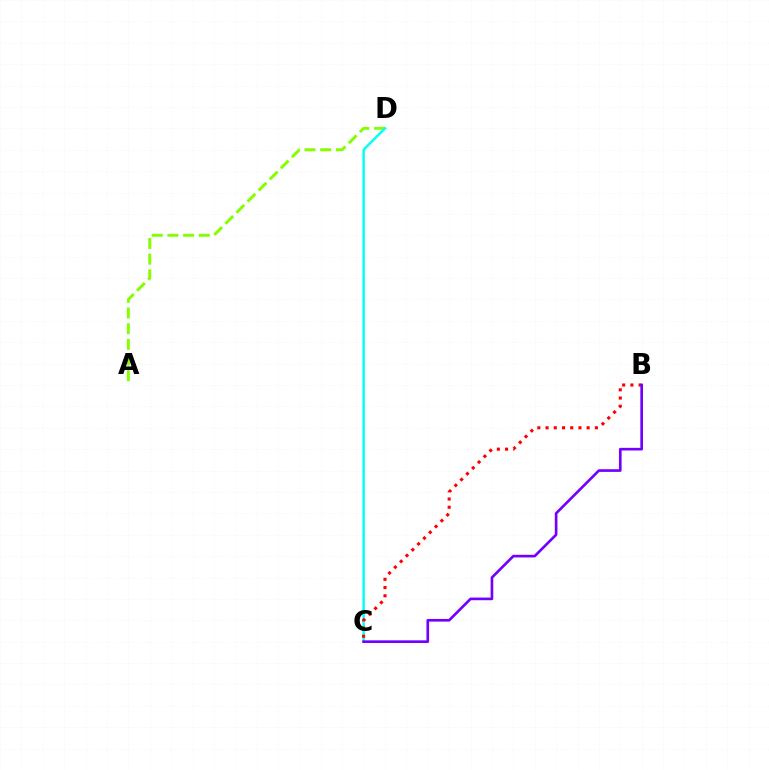{('A', 'D'): [{'color': '#84ff00', 'line_style': 'dashed', 'thickness': 2.13}], ('C', 'D'): [{'color': '#00fff6', 'line_style': 'solid', 'thickness': 1.76}], ('B', 'C'): [{'color': '#ff0000', 'line_style': 'dotted', 'thickness': 2.23}, {'color': '#7200ff', 'line_style': 'solid', 'thickness': 1.91}]}